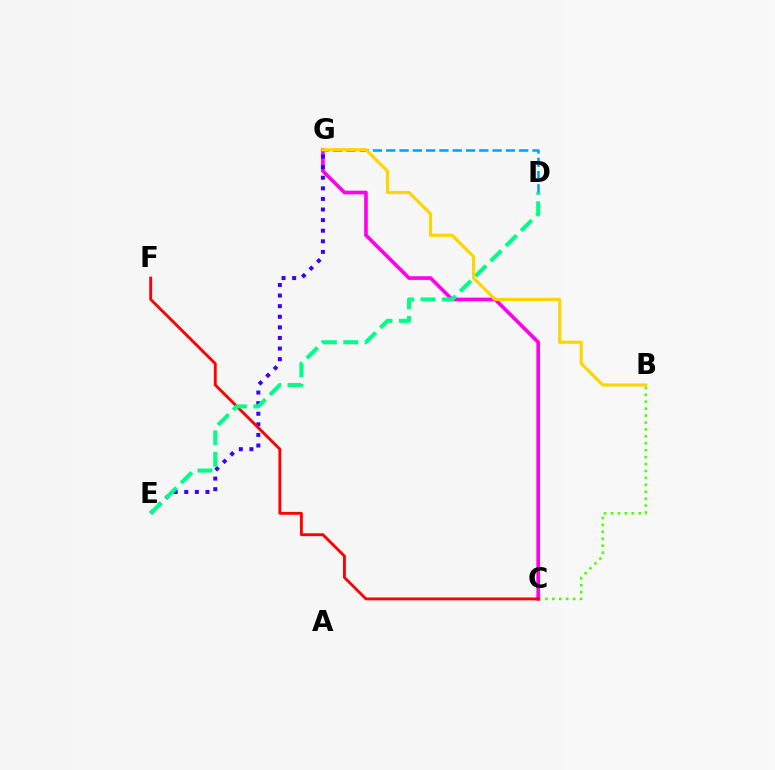{('B', 'C'): [{'color': '#4fff00', 'line_style': 'dotted', 'thickness': 1.88}], ('C', 'G'): [{'color': '#ff00ed', 'line_style': 'solid', 'thickness': 2.63}], ('D', 'G'): [{'color': '#009eff', 'line_style': 'dashed', 'thickness': 1.81}], ('E', 'G'): [{'color': '#3700ff', 'line_style': 'dotted', 'thickness': 2.88}], ('C', 'F'): [{'color': '#ff0000', 'line_style': 'solid', 'thickness': 2.06}], ('D', 'E'): [{'color': '#00ff86', 'line_style': 'dashed', 'thickness': 2.92}], ('B', 'G'): [{'color': '#ffd500', 'line_style': 'solid', 'thickness': 2.28}]}